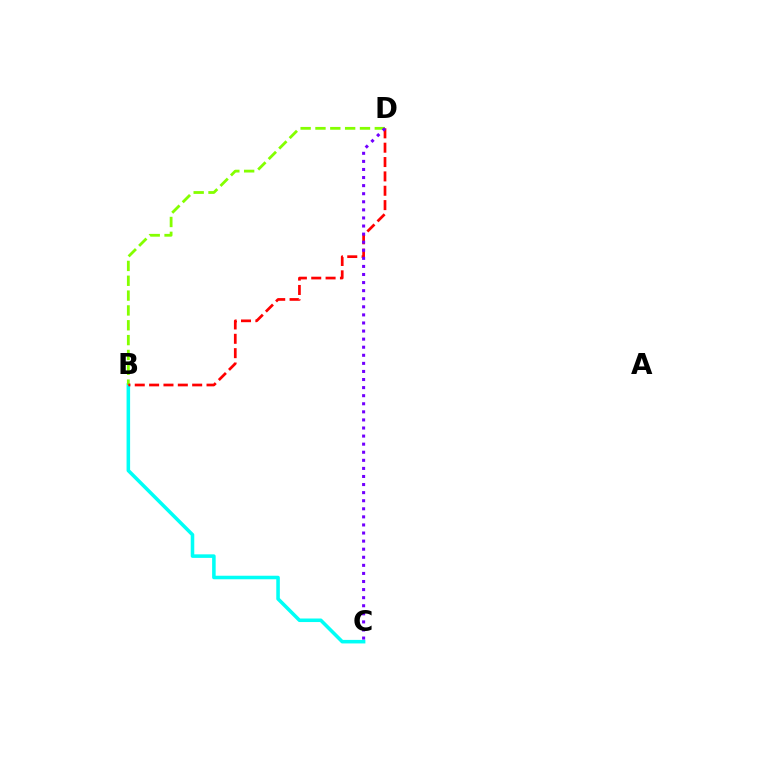{('B', 'C'): [{'color': '#00fff6', 'line_style': 'solid', 'thickness': 2.55}], ('B', 'D'): [{'color': '#84ff00', 'line_style': 'dashed', 'thickness': 2.02}, {'color': '#ff0000', 'line_style': 'dashed', 'thickness': 1.95}], ('C', 'D'): [{'color': '#7200ff', 'line_style': 'dotted', 'thickness': 2.2}]}